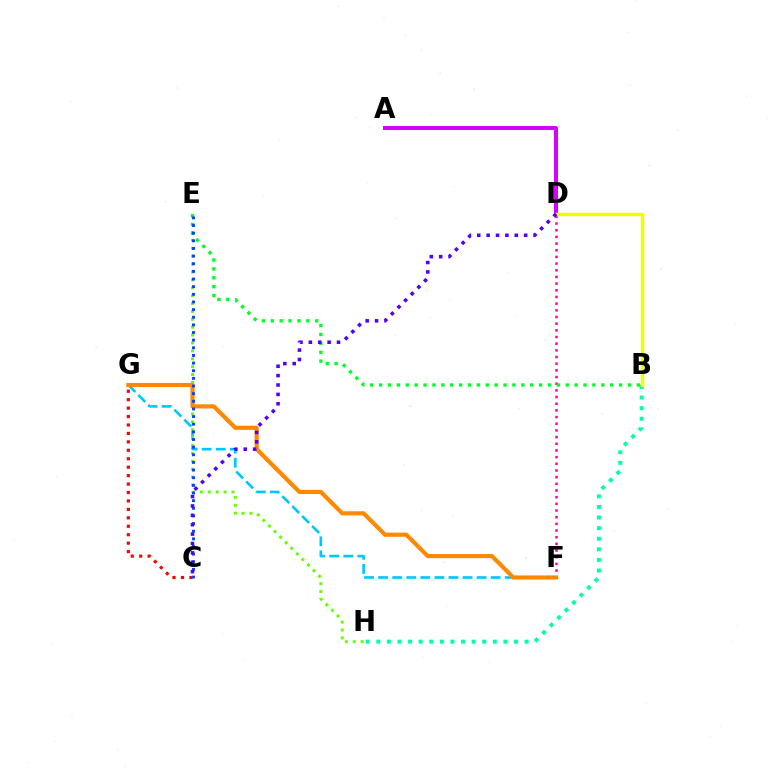{('D', 'F'): [{'color': '#ff00a0', 'line_style': 'dotted', 'thickness': 1.81}], ('F', 'G'): [{'color': '#00c7ff', 'line_style': 'dashed', 'thickness': 1.91}, {'color': '#ff8800', 'line_style': 'solid', 'thickness': 2.98}], ('C', 'G'): [{'color': '#ff0000', 'line_style': 'dotted', 'thickness': 2.29}], ('A', 'D'): [{'color': '#d600ff', 'line_style': 'solid', 'thickness': 2.88}], ('B', 'H'): [{'color': '#00ffaf', 'line_style': 'dotted', 'thickness': 2.88}], ('E', 'H'): [{'color': '#66ff00', 'line_style': 'dotted', 'thickness': 2.14}], ('B', 'E'): [{'color': '#00ff27', 'line_style': 'dotted', 'thickness': 2.41}], ('C', 'E'): [{'color': '#003fff', 'line_style': 'dotted', 'thickness': 2.08}], ('B', 'D'): [{'color': '#eeff00', 'line_style': 'solid', 'thickness': 2.5}], ('C', 'D'): [{'color': '#4f00ff', 'line_style': 'dotted', 'thickness': 2.55}]}